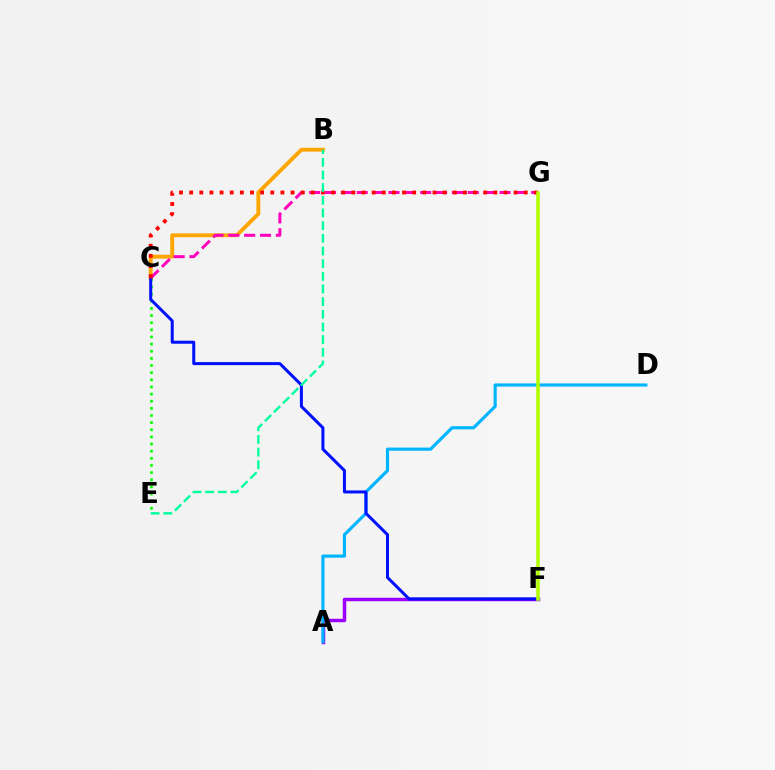{('A', 'F'): [{'color': '#9b00ff', 'line_style': 'solid', 'thickness': 2.5}], ('B', 'C'): [{'color': '#ffa500', 'line_style': 'solid', 'thickness': 2.78}], ('A', 'D'): [{'color': '#00b5ff', 'line_style': 'solid', 'thickness': 2.28}], ('C', 'E'): [{'color': '#08ff00', 'line_style': 'dotted', 'thickness': 1.94}], ('C', 'F'): [{'color': '#0010ff', 'line_style': 'solid', 'thickness': 2.17}], ('C', 'G'): [{'color': '#ff00bd', 'line_style': 'dashed', 'thickness': 2.16}, {'color': '#ff0000', 'line_style': 'dotted', 'thickness': 2.75}], ('B', 'E'): [{'color': '#00ff9d', 'line_style': 'dashed', 'thickness': 1.72}], ('F', 'G'): [{'color': '#b3ff00', 'line_style': 'solid', 'thickness': 2.55}]}